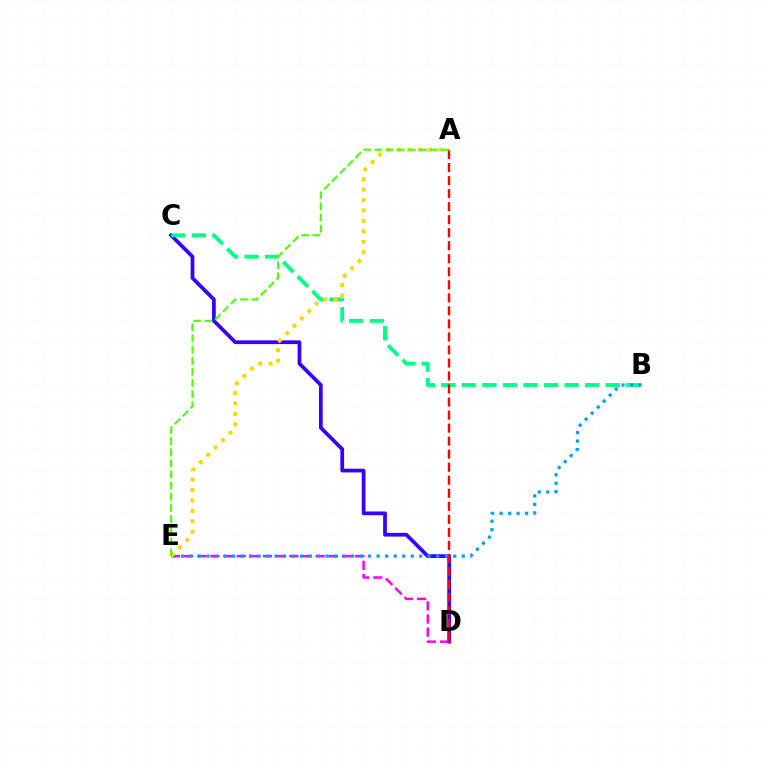{('C', 'D'): [{'color': '#3700ff', 'line_style': 'solid', 'thickness': 2.69}], ('D', 'E'): [{'color': '#ff00ed', 'line_style': 'dashed', 'thickness': 1.79}], ('B', 'C'): [{'color': '#00ff86', 'line_style': 'dashed', 'thickness': 2.79}], ('A', 'D'): [{'color': '#ff0000', 'line_style': 'dashed', 'thickness': 1.77}], ('B', 'E'): [{'color': '#009eff', 'line_style': 'dotted', 'thickness': 2.31}], ('A', 'E'): [{'color': '#ffd500', 'line_style': 'dotted', 'thickness': 2.83}, {'color': '#4fff00', 'line_style': 'dashed', 'thickness': 1.51}]}